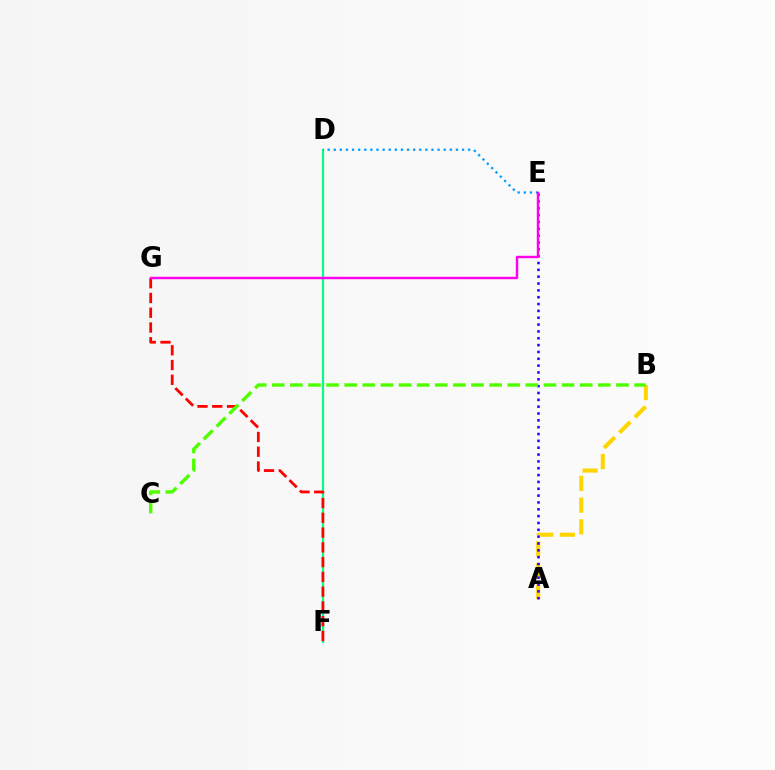{('D', 'F'): [{'color': '#00ff86', 'line_style': 'solid', 'thickness': 1.57}], ('D', 'E'): [{'color': '#009eff', 'line_style': 'dotted', 'thickness': 1.66}], ('F', 'G'): [{'color': '#ff0000', 'line_style': 'dashed', 'thickness': 2.01}], ('A', 'B'): [{'color': '#ffd500', 'line_style': 'dashed', 'thickness': 2.95}], ('A', 'E'): [{'color': '#3700ff', 'line_style': 'dotted', 'thickness': 1.86}], ('E', 'G'): [{'color': '#ff00ed', 'line_style': 'solid', 'thickness': 1.75}], ('B', 'C'): [{'color': '#4fff00', 'line_style': 'dashed', 'thickness': 2.46}]}